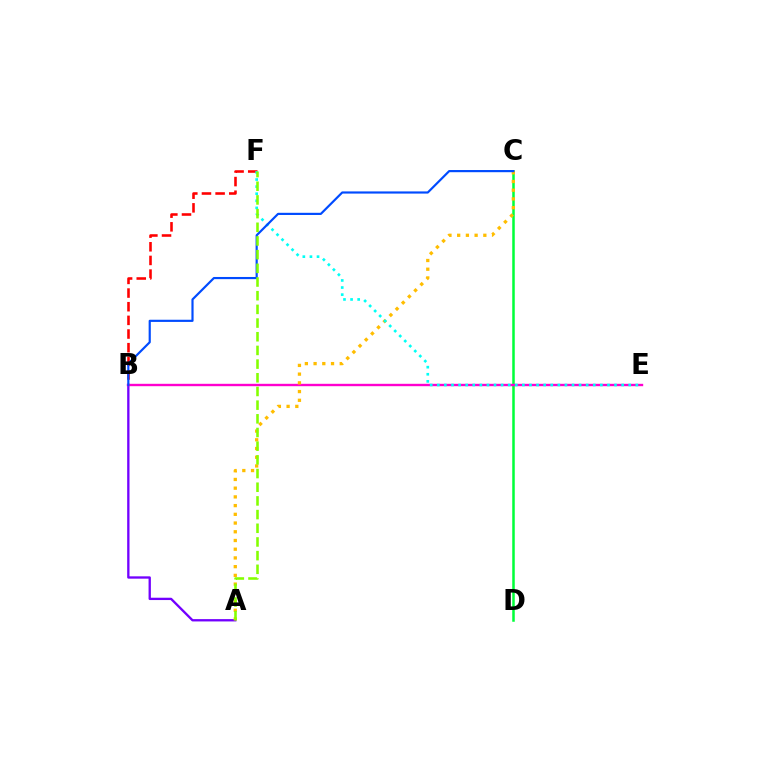{('A', 'B'): [{'color': '#7200ff', 'line_style': 'solid', 'thickness': 1.67}], ('C', 'D'): [{'color': '#00ff39', 'line_style': 'solid', 'thickness': 1.81}], ('B', 'F'): [{'color': '#ff0000', 'line_style': 'dashed', 'thickness': 1.86}], ('B', 'E'): [{'color': '#ff00cf', 'line_style': 'solid', 'thickness': 1.72}], ('A', 'C'): [{'color': '#ffbd00', 'line_style': 'dotted', 'thickness': 2.37}], ('E', 'F'): [{'color': '#00fff6', 'line_style': 'dotted', 'thickness': 1.93}], ('B', 'C'): [{'color': '#004bff', 'line_style': 'solid', 'thickness': 1.56}], ('A', 'F'): [{'color': '#84ff00', 'line_style': 'dashed', 'thickness': 1.86}]}